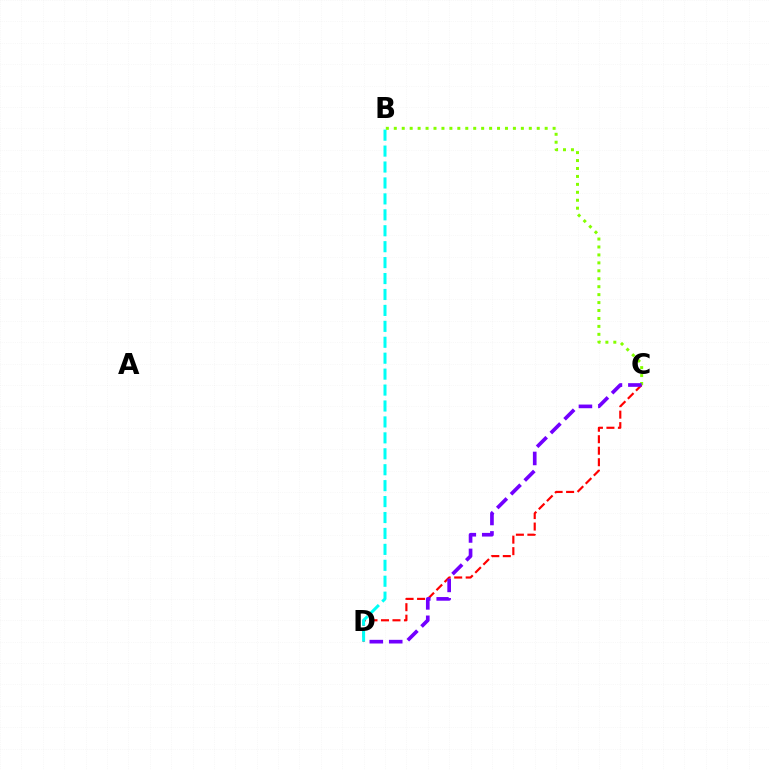{('C', 'D'): [{'color': '#ff0000', 'line_style': 'dashed', 'thickness': 1.56}, {'color': '#7200ff', 'line_style': 'dashed', 'thickness': 2.64}], ('B', 'D'): [{'color': '#00fff6', 'line_style': 'dashed', 'thickness': 2.16}], ('B', 'C'): [{'color': '#84ff00', 'line_style': 'dotted', 'thickness': 2.16}]}